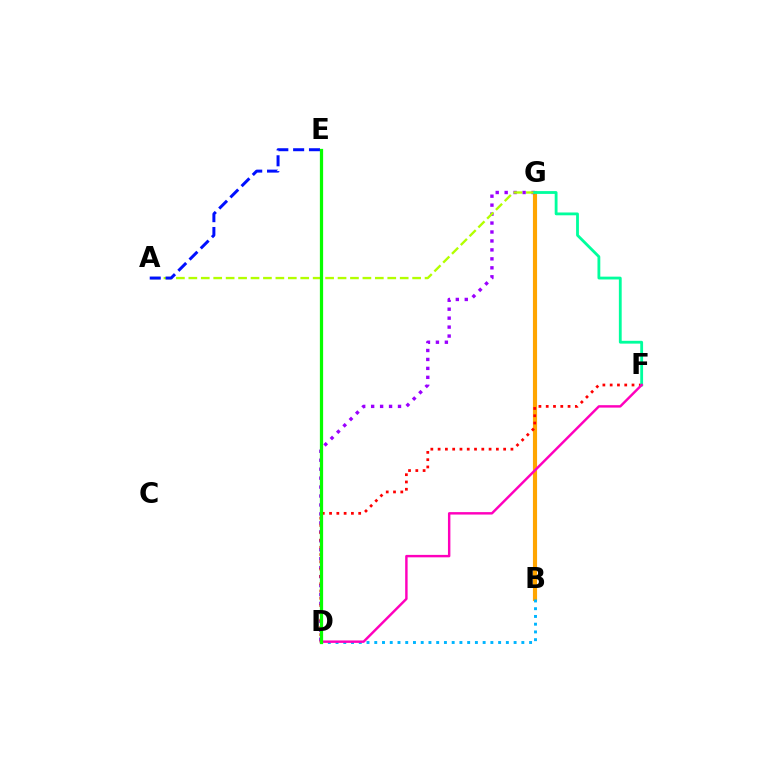{('B', 'G'): [{'color': '#ffa500', 'line_style': 'solid', 'thickness': 2.98}], ('D', 'G'): [{'color': '#9b00ff', 'line_style': 'dotted', 'thickness': 2.43}], ('D', 'F'): [{'color': '#ff0000', 'line_style': 'dotted', 'thickness': 1.98}, {'color': '#ff00bd', 'line_style': 'solid', 'thickness': 1.75}], ('B', 'D'): [{'color': '#00b5ff', 'line_style': 'dotted', 'thickness': 2.1}], ('A', 'G'): [{'color': '#b3ff00', 'line_style': 'dashed', 'thickness': 1.69}], ('F', 'G'): [{'color': '#00ff9d', 'line_style': 'solid', 'thickness': 2.03}], ('A', 'E'): [{'color': '#0010ff', 'line_style': 'dashed', 'thickness': 2.15}], ('D', 'E'): [{'color': '#08ff00', 'line_style': 'solid', 'thickness': 2.34}]}